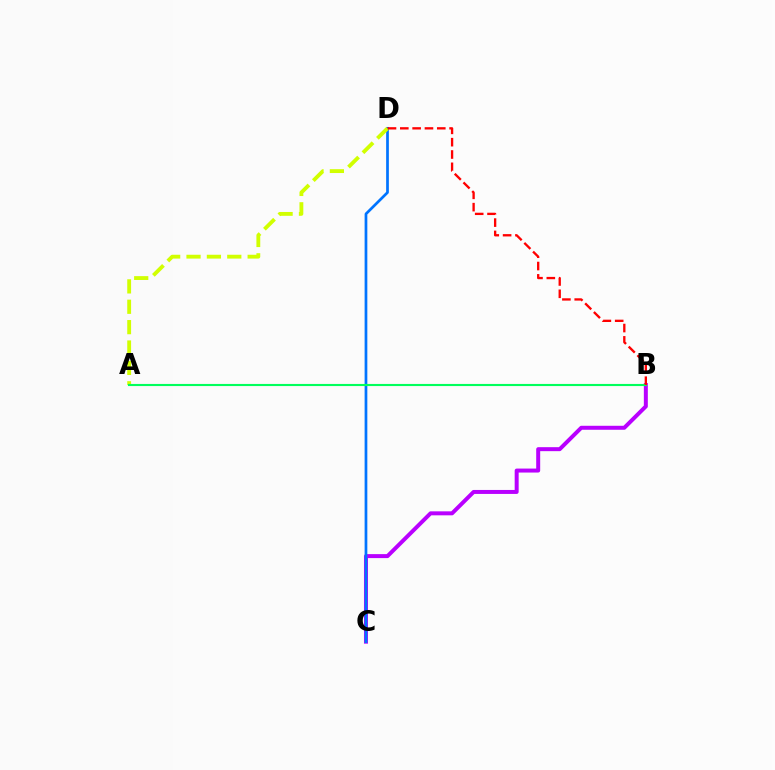{('B', 'C'): [{'color': '#b900ff', 'line_style': 'solid', 'thickness': 2.87}], ('C', 'D'): [{'color': '#0074ff', 'line_style': 'solid', 'thickness': 1.96}], ('A', 'D'): [{'color': '#d1ff00', 'line_style': 'dashed', 'thickness': 2.77}], ('A', 'B'): [{'color': '#00ff5c', 'line_style': 'solid', 'thickness': 1.53}], ('B', 'D'): [{'color': '#ff0000', 'line_style': 'dashed', 'thickness': 1.67}]}